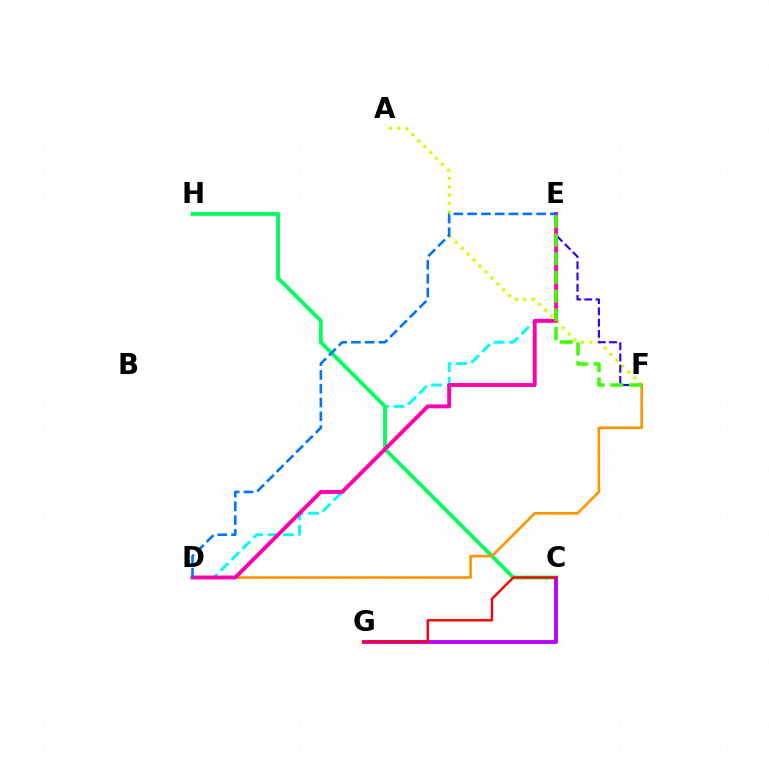{('A', 'F'): [{'color': '#d1ff00', 'line_style': 'dotted', 'thickness': 2.28}], ('D', 'E'): [{'color': '#00fff6', 'line_style': 'dashed', 'thickness': 2.1}, {'color': '#ff00ac', 'line_style': 'solid', 'thickness': 2.81}, {'color': '#0074ff', 'line_style': 'dashed', 'thickness': 1.87}], ('E', 'F'): [{'color': '#2500ff', 'line_style': 'dashed', 'thickness': 1.53}, {'color': '#3dff00', 'line_style': 'dashed', 'thickness': 2.54}], ('C', 'H'): [{'color': '#00ff5c', 'line_style': 'solid', 'thickness': 2.76}], ('D', 'F'): [{'color': '#ff9400', 'line_style': 'solid', 'thickness': 1.9}], ('C', 'G'): [{'color': '#b900ff', 'line_style': 'solid', 'thickness': 2.77}, {'color': '#ff0000', 'line_style': 'solid', 'thickness': 1.73}]}